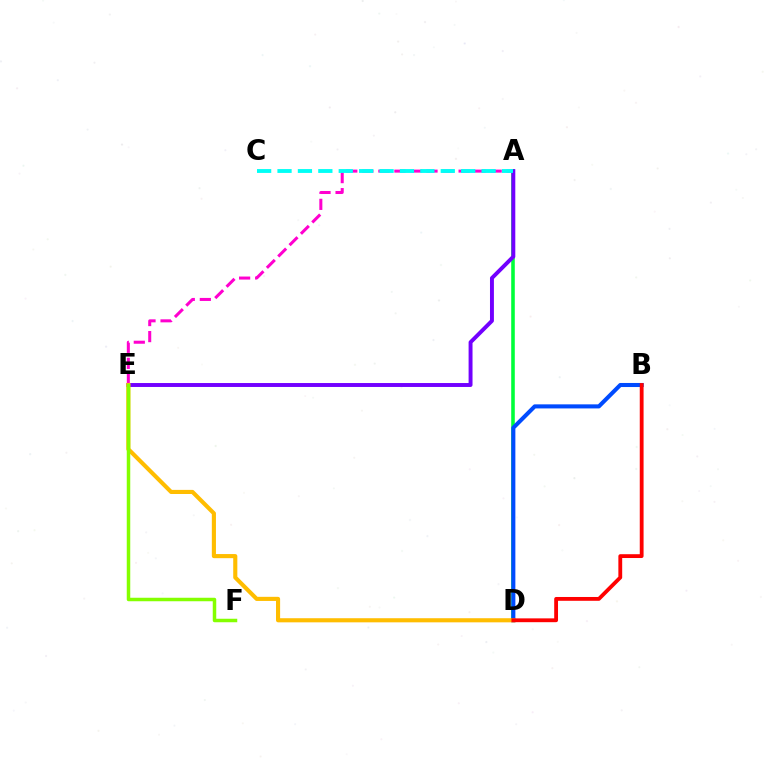{('A', 'E'): [{'color': '#ff00cf', 'line_style': 'dashed', 'thickness': 2.18}, {'color': '#7200ff', 'line_style': 'solid', 'thickness': 2.83}], ('A', 'D'): [{'color': '#00ff39', 'line_style': 'solid', 'thickness': 2.57}], ('B', 'D'): [{'color': '#004bff', 'line_style': 'solid', 'thickness': 2.93}, {'color': '#ff0000', 'line_style': 'solid', 'thickness': 2.75}], ('A', 'C'): [{'color': '#00fff6', 'line_style': 'dashed', 'thickness': 2.77}], ('D', 'E'): [{'color': '#ffbd00', 'line_style': 'solid', 'thickness': 2.96}], ('E', 'F'): [{'color': '#84ff00', 'line_style': 'solid', 'thickness': 2.51}]}